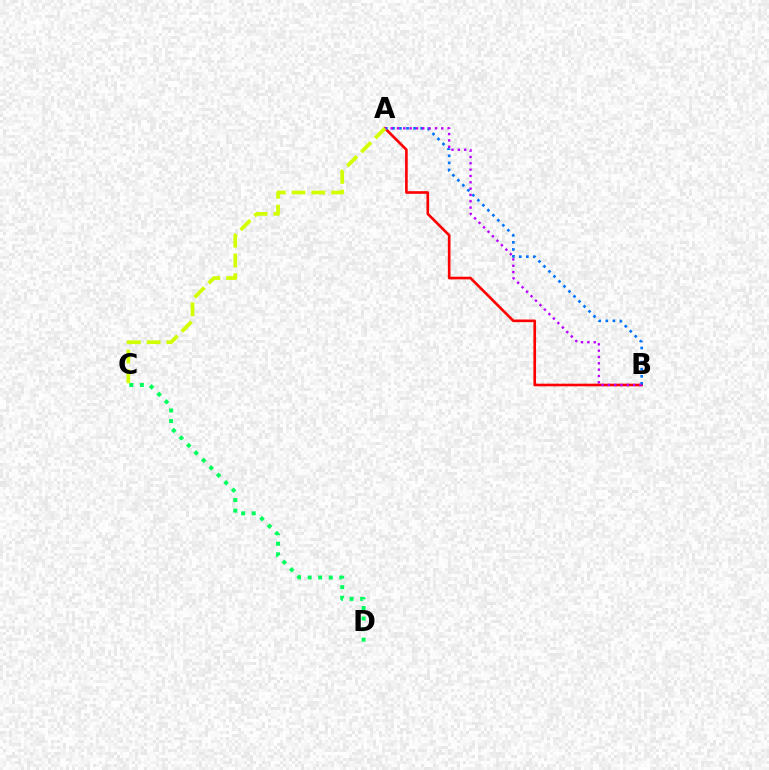{('A', 'B'): [{'color': '#ff0000', 'line_style': 'solid', 'thickness': 1.9}, {'color': '#0074ff', 'line_style': 'dotted', 'thickness': 1.92}, {'color': '#b900ff', 'line_style': 'dotted', 'thickness': 1.72}], ('C', 'D'): [{'color': '#00ff5c', 'line_style': 'dotted', 'thickness': 2.87}], ('A', 'C'): [{'color': '#d1ff00', 'line_style': 'dashed', 'thickness': 2.69}]}